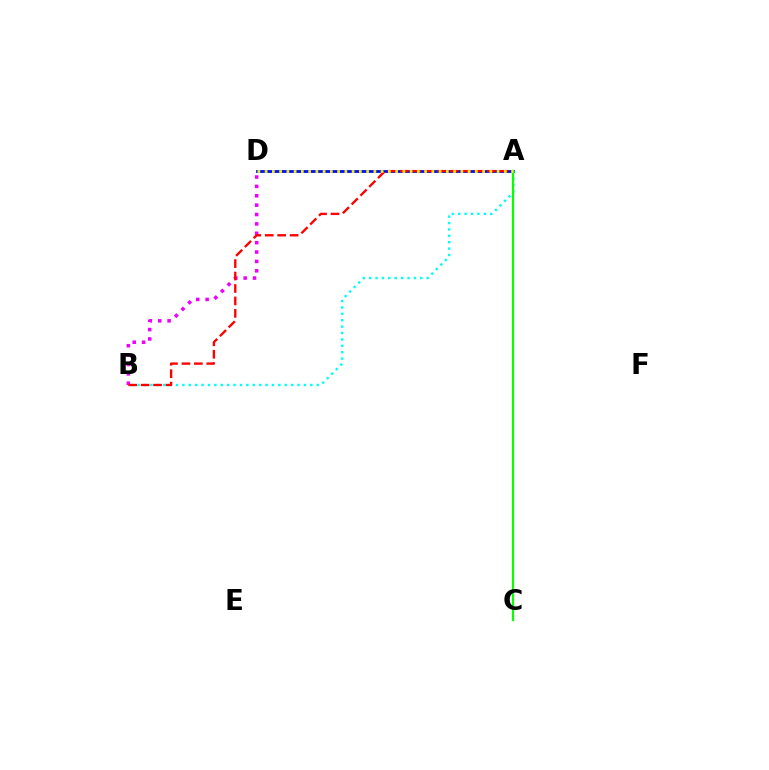{('A', 'D'): [{'color': '#0010ff', 'line_style': 'solid', 'thickness': 2.02}, {'color': '#fcf500', 'line_style': 'dotted', 'thickness': 1.97}], ('B', 'D'): [{'color': '#ee00ff', 'line_style': 'dotted', 'thickness': 2.55}], ('A', 'B'): [{'color': '#00fff6', 'line_style': 'dotted', 'thickness': 1.74}, {'color': '#ff0000', 'line_style': 'dashed', 'thickness': 1.69}], ('A', 'C'): [{'color': '#08ff00', 'line_style': 'solid', 'thickness': 1.57}]}